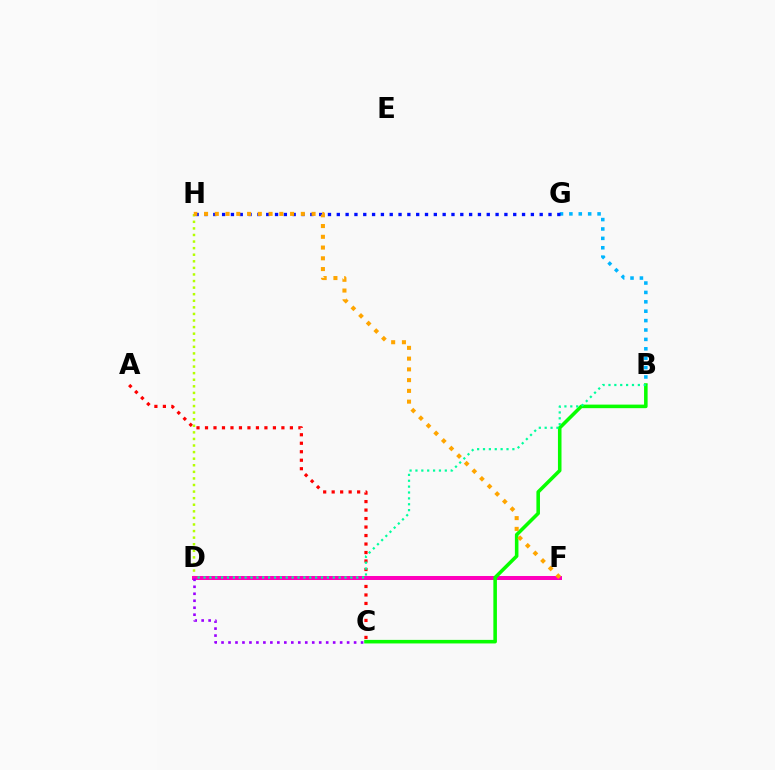{('B', 'G'): [{'color': '#00b5ff', 'line_style': 'dotted', 'thickness': 2.55}], ('A', 'C'): [{'color': '#ff0000', 'line_style': 'dotted', 'thickness': 2.31}], ('D', 'H'): [{'color': '#b3ff00', 'line_style': 'dotted', 'thickness': 1.79}], ('D', 'F'): [{'color': '#ff00bd', 'line_style': 'solid', 'thickness': 2.88}], ('G', 'H'): [{'color': '#0010ff', 'line_style': 'dotted', 'thickness': 2.4}], ('B', 'C'): [{'color': '#08ff00', 'line_style': 'solid', 'thickness': 2.56}], ('B', 'D'): [{'color': '#00ff9d', 'line_style': 'dotted', 'thickness': 1.6}], ('C', 'D'): [{'color': '#9b00ff', 'line_style': 'dotted', 'thickness': 1.9}], ('F', 'H'): [{'color': '#ffa500', 'line_style': 'dotted', 'thickness': 2.92}]}